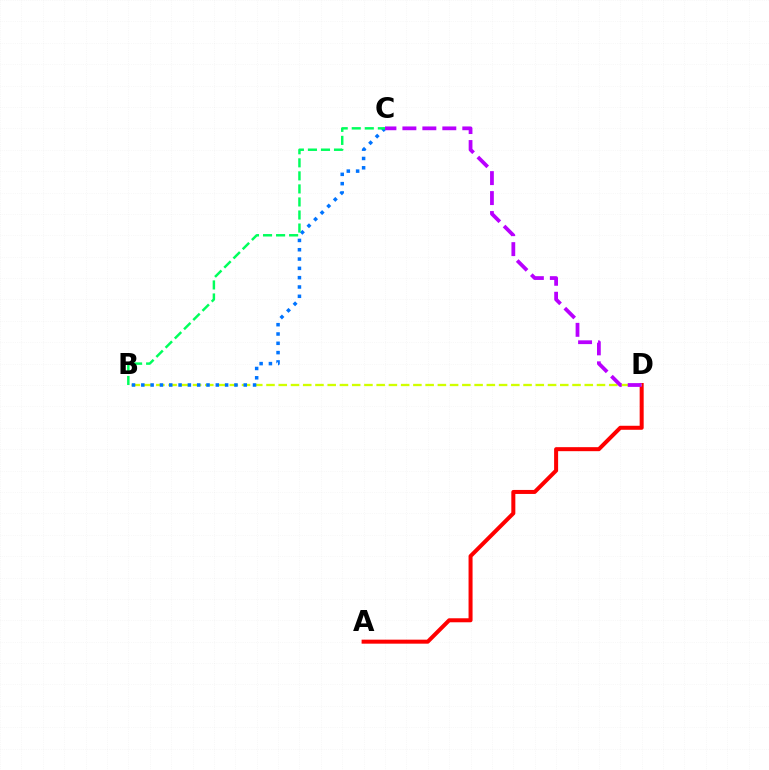{('A', 'D'): [{'color': '#ff0000', 'line_style': 'solid', 'thickness': 2.89}], ('B', 'D'): [{'color': '#d1ff00', 'line_style': 'dashed', 'thickness': 1.66}], ('B', 'C'): [{'color': '#0074ff', 'line_style': 'dotted', 'thickness': 2.53}, {'color': '#00ff5c', 'line_style': 'dashed', 'thickness': 1.77}], ('C', 'D'): [{'color': '#b900ff', 'line_style': 'dashed', 'thickness': 2.71}]}